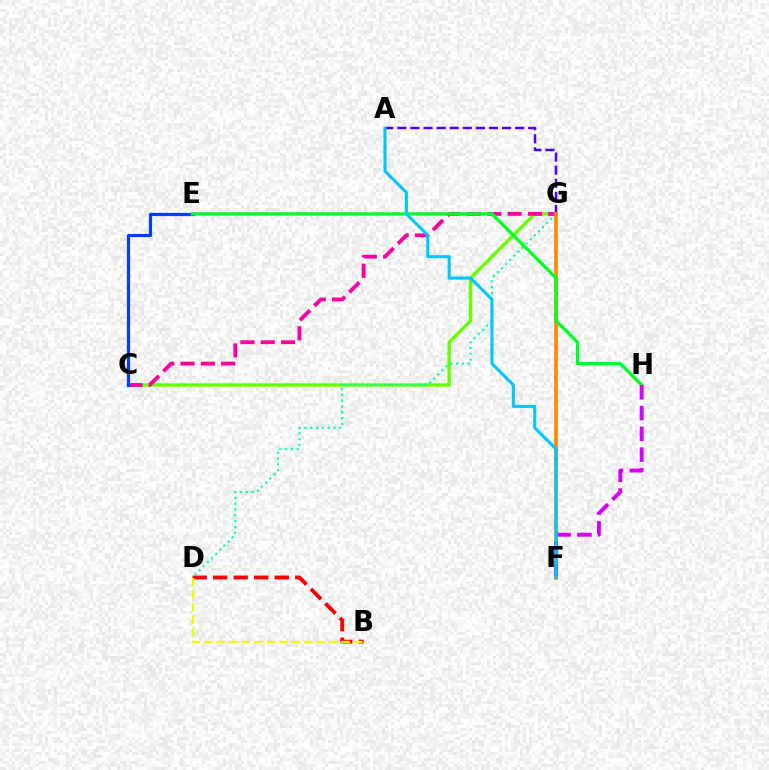{('B', 'D'): [{'color': '#ff0000', 'line_style': 'dashed', 'thickness': 2.79}, {'color': '#eeff00', 'line_style': 'dashed', 'thickness': 1.7}], ('C', 'G'): [{'color': '#66ff00', 'line_style': 'solid', 'thickness': 2.46}, {'color': '#ff00a0', 'line_style': 'dashed', 'thickness': 2.76}], ('D', 'G'): [{'color': '#00ffaf', 'line_style': 'dotted', 'thickness': 1.58}], ('A', 'G'): [{'color': '#4f00ff', 'line_style': 'dashed', 'thickness': 1.78}], ('C', 'E'): [{'color': '#003fff', 'line_style': 'solid', 'thickness': 2.3}], ('F', 'G'): [{'color': '#ff8800', 'line_style': 'solid', 'thickness': 2.64}], ('E', 'H'): [{'color': '#00ff27', 'line_style': 'solid', 'thickness': 2.37}], ('F', 'H'): [{'color': '#d600ff', 'line_style': 'dashed', 'thickness': 2.83}], ('A', 'F'): [{'color': '#00c7ff', 'line_style': 'solid', 'thickness': 2.21}]}